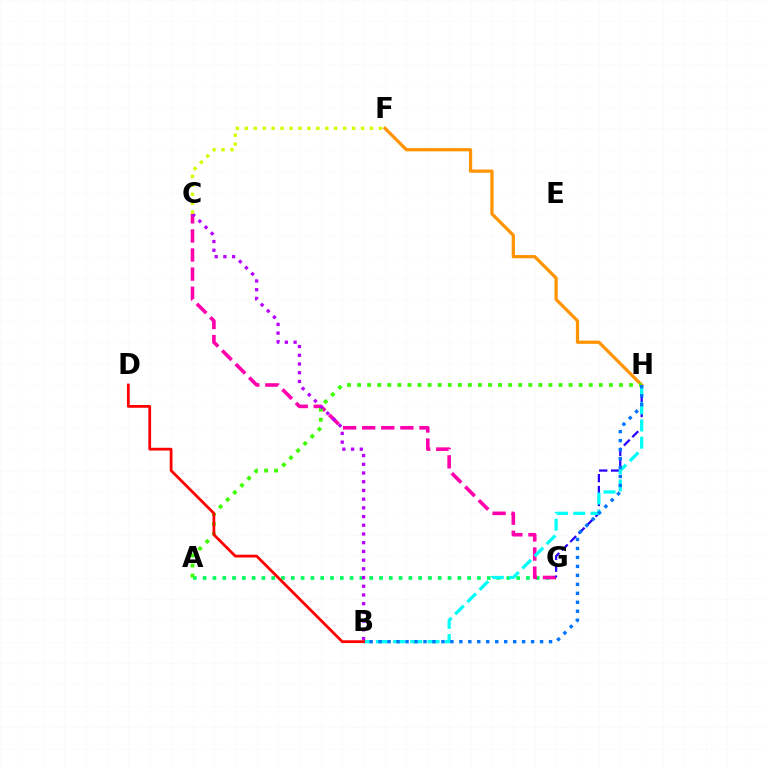{('A', 'G'): [{'color': '#00ff5c', 'line_style': 'dotted', 'thickness': 2.66}], ('C', 'G'): [{'color': '#ff00ac', 'line_style': 'dashed', 'thickness': 2.59}], ('F', 'H'): [{'color': '#ff9400', 'line_style': 'solid', 'thickness': 2.33}], ('G', 'H'): [{'color': '#2500ff', 'line_style': 'dashed', 'thickness': 1.62}], ('A', 'H'): [{'color': '#3dff00', 'line_style': 'dotted', 'thickness': 2.74}], ('B', 'H'): [{'color': '#00fff6', 'line_style': 'dashed', 'thickness': 2.34}, {'color': '#0074ff', 'line_style': 'dotted', 'thickness': 2.44}], ('B', 'C'): [{'color': '#b900ff', 'line_style': 'dotted', 'thickness': 2.37}], ('C', 'F'): [{'color': '#d1ff00', 'line_style': 'dotted', 'thickness': 2.43}], ('B', 'D'): [{'color': '#ff0000', 'line_style': 'solid', 'thickness': 1.99}]}